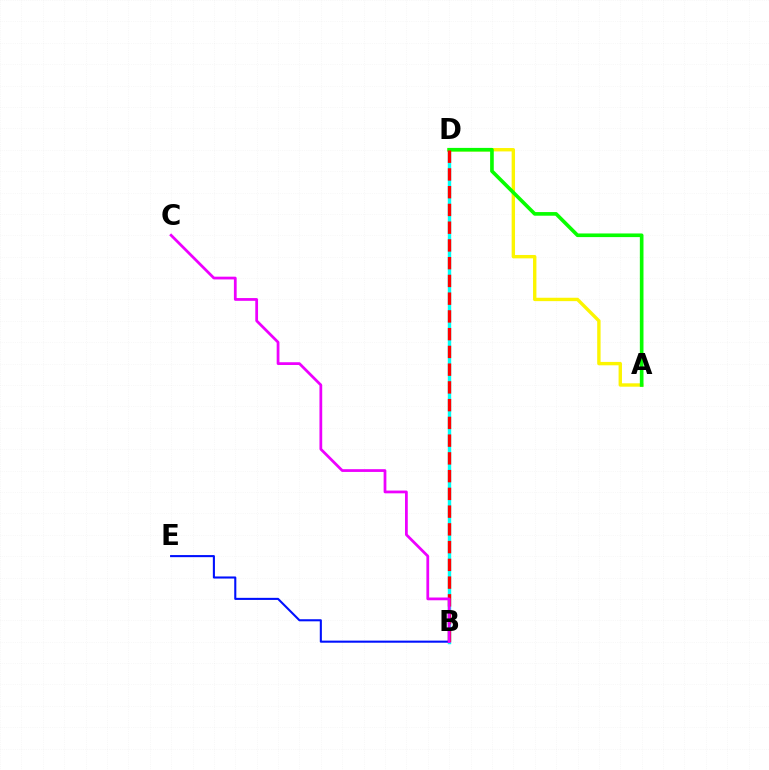{('B', 'D'): [{'color': '#00fff6', 'line_style': 'solid', 'thickness': 2.46}, {'color': '#ff0000', 'line_style': 'dashed', 'thickness': 2.41}], ('A', 'D'): [{'color': '#fcf500', 'line_style': 'solid', 'thickness': 2.44}, {'color': '#08ff00', 'line_style': 'solid', 'thickness': 2.62}], ('B', 'E'): [{'color': '#0010ff', 'line_style': 'solid', 'thickness': 1.5}], ('B', 'C'): [{'color': '#ee00ff', 'line_style': 'solid', 'thickness': 1.99}]}